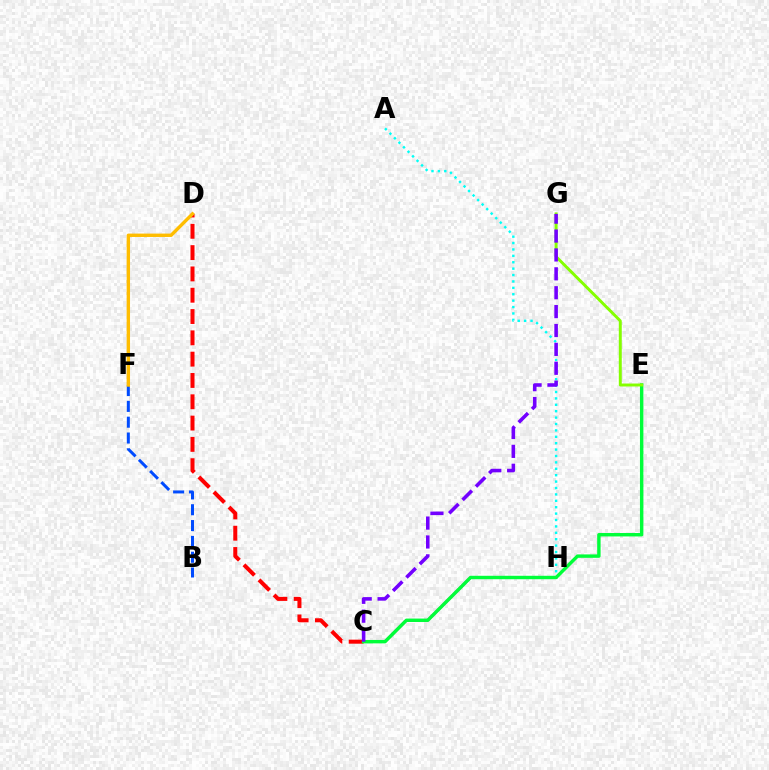{('C', 'H'): [{'color': '#ff00cf', 'line_style': 'solid', 'thickness': 1.86}], ('C', 'D'): [{'color': '#ff0000', 'line_style': 'dashed', 'thickness': 2.89}], ('A', 'H'): [{'color': '#00fff6', 'line_style': 'dotted', 'thickness': 1.74}], ('C', 'E'): [{'color': '#00ff39', 'line_style': 'solid', 'thickness': 2.46}], ('E', 'G'): [{'color': '#84ff00', 'line_style': 'solid', 'thickness': 2.13}], ('B', 'F'): [{'color': '#004bff', 'line_style': 'dashed', 'thickness': 2.15}], ('D', 'F'): [{'color': '#ffbd00', 'line_style': 'solid', 'thickness': 2.43}], ('C', 'G'): [{'color': '#7200ff', 'line_style': 'dashed', 'thickness': 2.57}]}